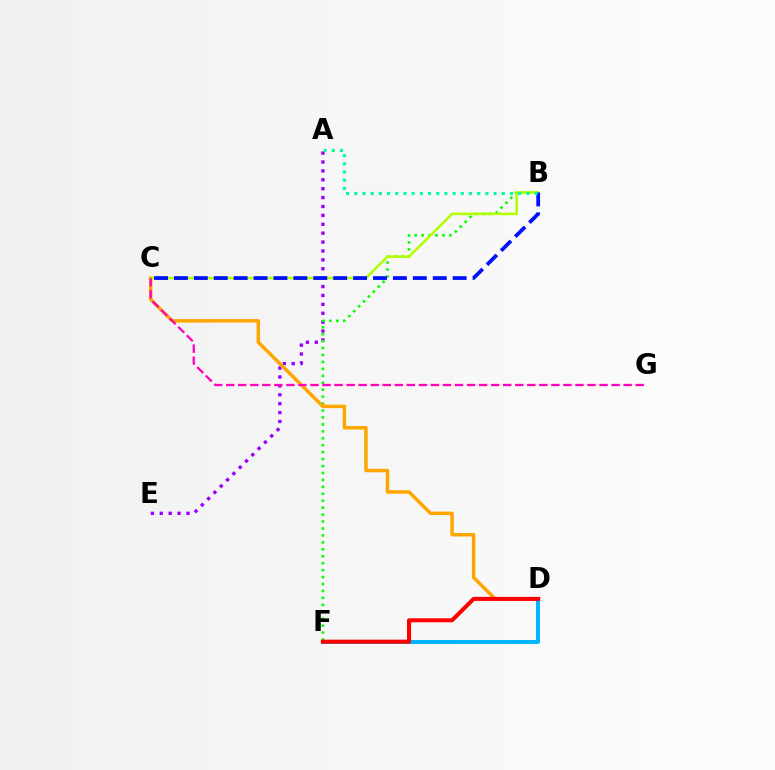{('A', 'E'): [{'color': '#9b00ff', 'line_style': 'dotted', 'thickness': 2.42}], ('B', 'F'): [{'color': '#08ff00', 'line_style': 'dotted', 'thickness': 1.89}], ('C', 'D'): [{'color': '#ffa500', 'line_style': 'solid', 'thickness': 2.49}], ('D', 'F'): [{'color': '#00b5ff', 'line_style': 'solid', 'thickness': 2.85}, {'color': '#ff0000', 'line_style': 'solid', 'thickness': 2.9}], ('B', 'C'): [{'color': '#b3ff00', 'line_style': 'solid', 'thickness': 1.85}, {'color': '#0010ff', 'line_style': 'dashed', 'thickness': 2.7}], ('C', 'G'): [{'color': '#ff00bd', 'line_style': 'dashed', 'thickness': 1.64}], ('A', 'B'): [{'color': '#00ff9d', 'line_style': 'dotted', 'thickness': 2.23}]}